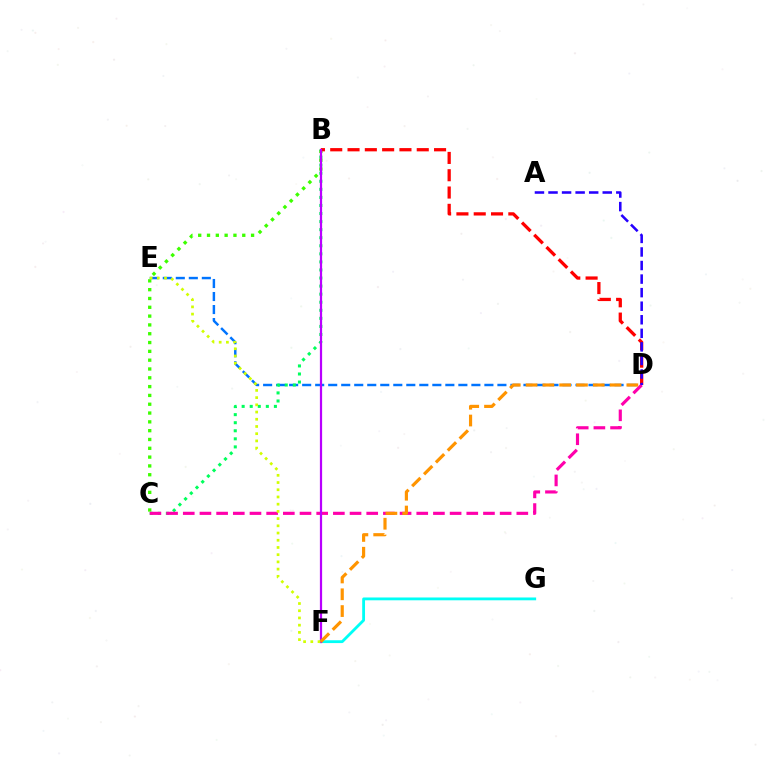{('D', 'E'): [{'color': '#0074ff', 'line_style': 'dashed', 'thickness': 1.77}], ('B', 'C'): [{'color': '#3dff00', 'line_style': 'dotted', 'thickness': 2.39}, {'color': '#00ff5c', 'line_style': 'dotted', 'thickness': 2.19}], ('B', 'D'): [{'color': '#ff0000', 'line_style': 'dashed', 'thickness': 2.35}], ('C', 'D'): [{'color': '#ff00ac', 'line_style': 'dashed', 'thickness': 2.27}], ('F', 'G'): [{'color': '#00fff6', 'line_style': 'solid', 'thickness': 2.03}], ('B', 'F'): [{'color': '#b900ff', 'line_style': 'solid', 'thickness': 1.61}], ('E', 'F'): [{'color': '#d1ff00', 'line_style': 'dotted', 'thickness': 1.96}], ('A', 'D'): [{'color': '#2500ff', 'line_style': 'dashed', 'thickness': 1.84}], ('D', 'F'): [{'color': '#ff9400', 'line_style': 'dashed', 'thickness': 2.28}]}